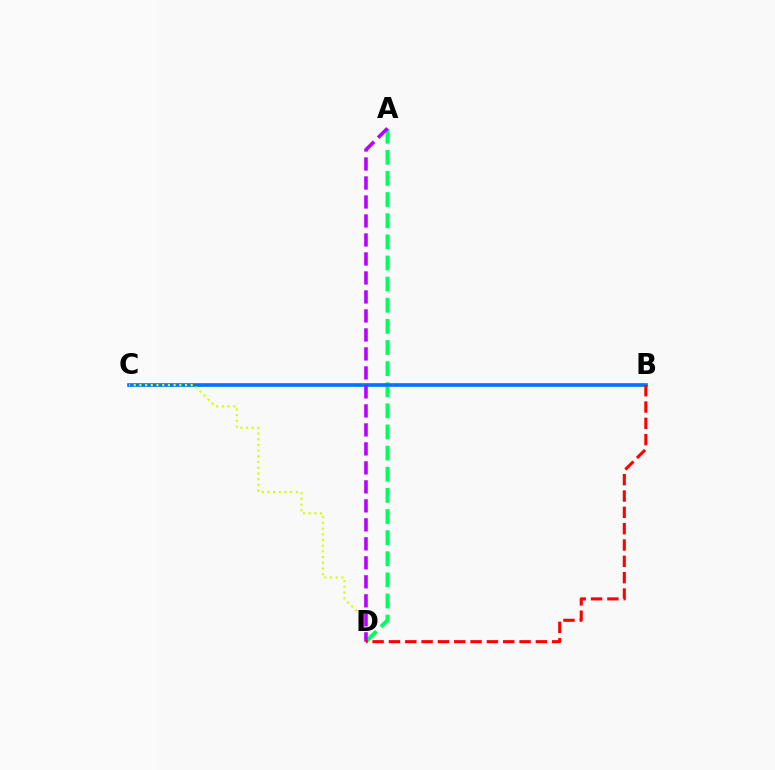{('A', 'D'): [{'color': '#00ff5c', 'line_style': 'dashed', 'thickness': 2.87}, {'color': '#b900ff', 'line_style': 'dashed', 'thickness': 2.58}], ('B', 'C'): [{'color': '#0074ff', 'line_style': 'solid', 'thickness': 2.63}], ('C', 'D'): [{'color': '#d1ff00', 'line_style': 'dotted', 'thickness': 1.55}], ('B', 'D'): [{'color': '#ff0000', 'line_style': 'dashed', 'thickness': 2.22}]}